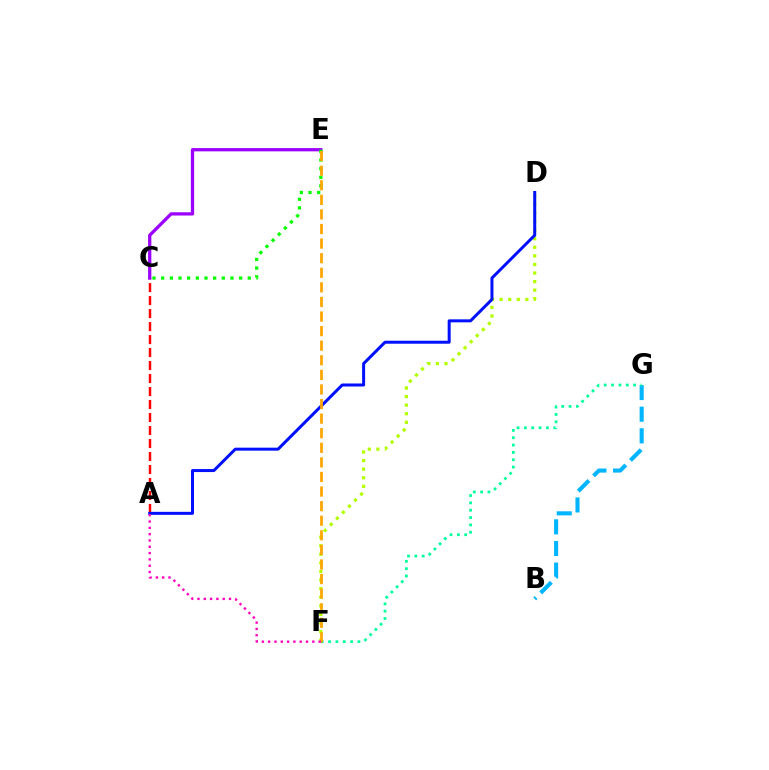{('D', 'F'): [{'color': '#b3ff00', 'line_style': 'dotted', 'thickness': 2.33}], ('A', 'C'): [{'color': '#ff0000', 'line_style': 'dashed', 'thickness': 1.76}], ('C', 'E'): [{'color': '#9b00ff', 'line_style': 'solid', 'thickness': 2.35}, {'color': '#08ff00', 'line_style': 'dotted', 'thickness': 2.35}], ('A', 'D'): [{'color': '#0010ff', 'line_style': 'solid', 'thickness': 2.16}], ('B', 'G'): [{'color': '#00b5ff', 'line_style': 'dashed', 'thickness': 2.94}], ('F', 'G'): [{'color': '#00ff9d', 'line_style': 'dotted', 'thickness': 1.99}], ('E', 'F'): [{'color': '#ffa500', 'line_style': 'dashed', 'thickness': 1.98}], ('A', 'F'): [{'color': '#ff00bd', 'line_style': 'dotted', 'thickness': 1.71}]}